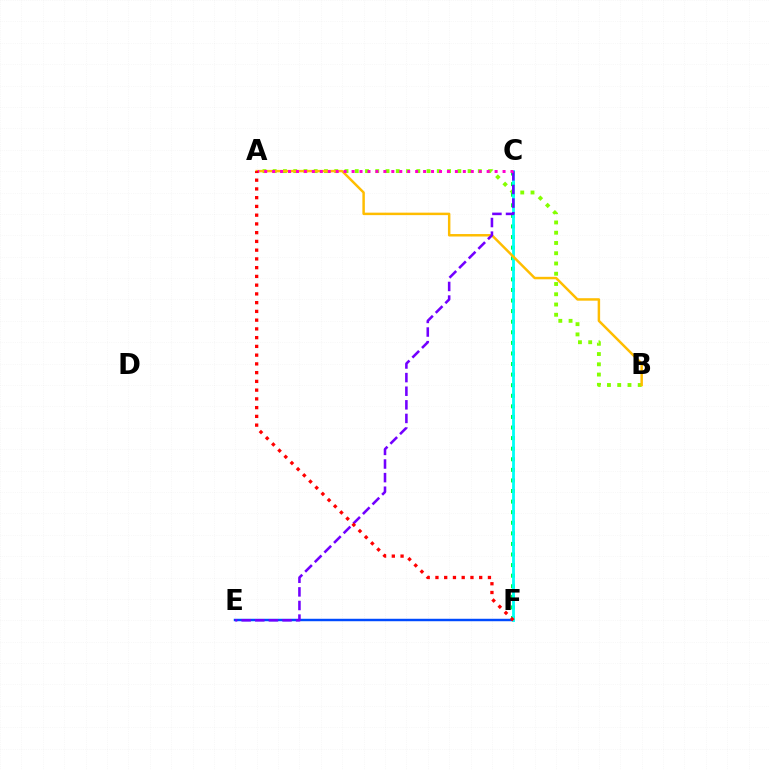{('A', 'B'): [{'color': '#84ff00', 'line_style': 'dotted', 'thickness': 2.79}, {'color': '#ffbd00', 'line_style': 'solid', 'thickness': 1.78}], ('C', 'F'): [{'color': '#00ff39', 'line_style': 'dotted', 'thickness': 2.88}, {'color': '#00fff6', 'line_style': 'solid', 'thickness': 2.02}], ('E', 'F'): [{'color': '#004bff', 'line_style': 'solid', 'thickness': 1.76}], ('C', 'E'): [{'color': '#7200ff', 'line_style': 'dashed', 'thickness': 1.85}], ('A', 'C'): [{'color': '#ff00cf', 'line_style': 'dotted', 'thickness': 2.16}], ('A', 'F'): [{'color': '#ff0000', 'line_style': 'dotted', 'thickness': 2.38}]}